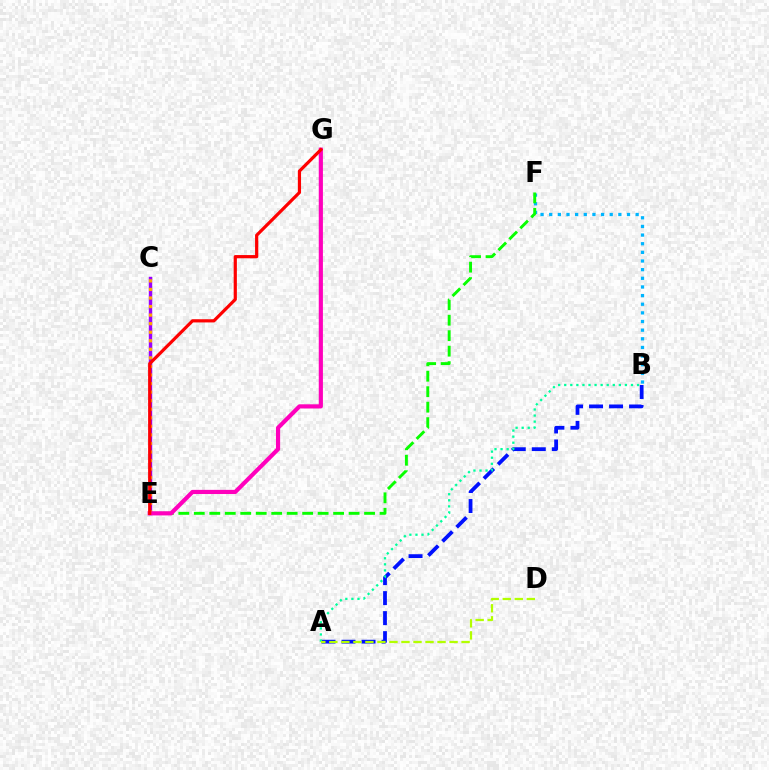{('C', 'E'): [{'color': '#9b00ff', 'line_style': 'solid', 'thickness': 2.46}, {'color': '#ffa500', 'line_style': 'dotted', 'thickness': 2.32}], ('A', 'B'): [{'color': '#0010ff', 'line_style': 'dashed', 'thickness': 2.72}, {'color': '#00ff9d', 'line_style': 'dotted', 'thickness': 1.65}], ('B', 'F'): [{'color': '#00b5ff', 'line_style': 'dotted', 'thickness': 2.35}], ('A', 'D'): [{'color': '#b3ff00', 'line_style': 'dashed', 'thickness': 1.63}], ('E', 'F'): [{'color': '#08ff00', 'line_style': 'dashed', 'thickness': 2.1}], ('E', 'G'): [{'color': '#ff00bd', 'line_style': 'solid', 'thickness': 2.99}, {'color': '#ff0000', 'line_style': 'solid', 'thickness': 2.3}]}